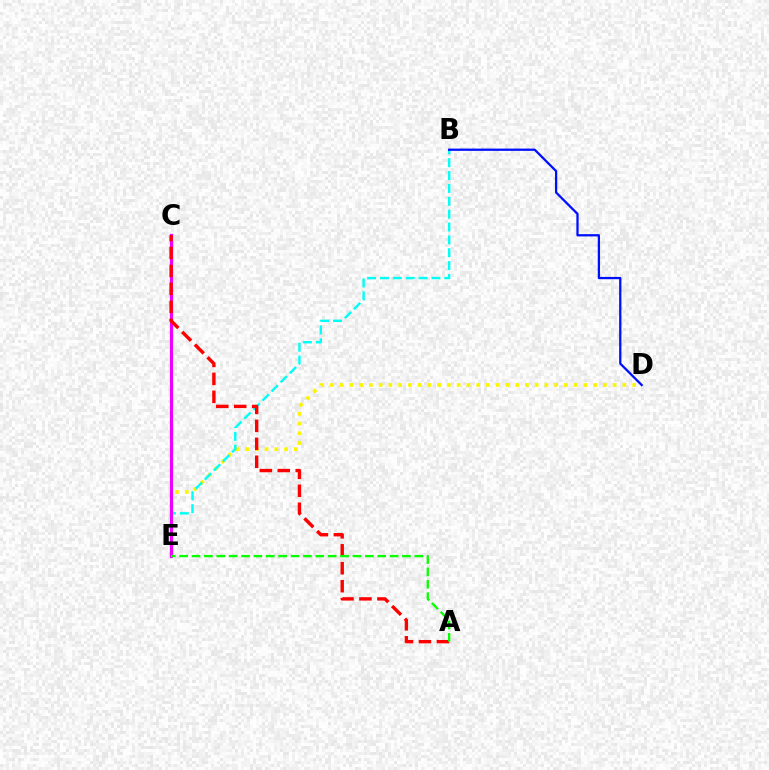{('D', 'E'): [{'color': '#fcf500', 'line_style': 'dotted', 'thickness': 2.65}], ('B', 'E'): [{'color': '#00fff6', 'line_style': 'dashed', 'thickness': 1.75}], ('C', 'E'): [{'color': '#ee00ff', 'line_style': 'solid', 'thickness': 2.29}], ('A', 'C'): [{'color': '#ff0000', 'line_style': 'dashed', 'thickness': 2.44}], ('A', 'E'): [{'color': '#08ff00', 'line_style': 'dashed', 'thickness': 1.68}], ('B', 'D'): [{'color': '#0010ff', 'line_style': 'solid', 'thickness': 1.64}]}